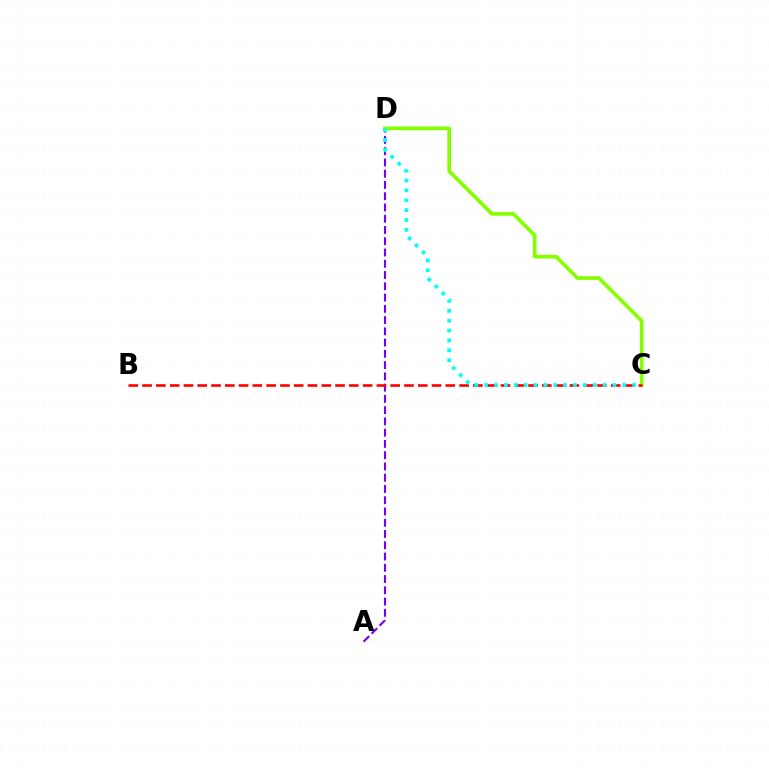{('A', 'D'): [{'color': '#7200ff', 'line_style': 'dashed', 'thickness': 1.53}], ('C', 'D'): [{'color': '#84ff00', 'line_style': 'solid', 'thickness': 2.67}, {'color': '#00fff6', 'line_style': 'dotted', 'thickness': 2.68}], ('B', 'C'): [{'color': '#ff0000', 'line_style': 'dashed', 'thickness': 1.87}]}